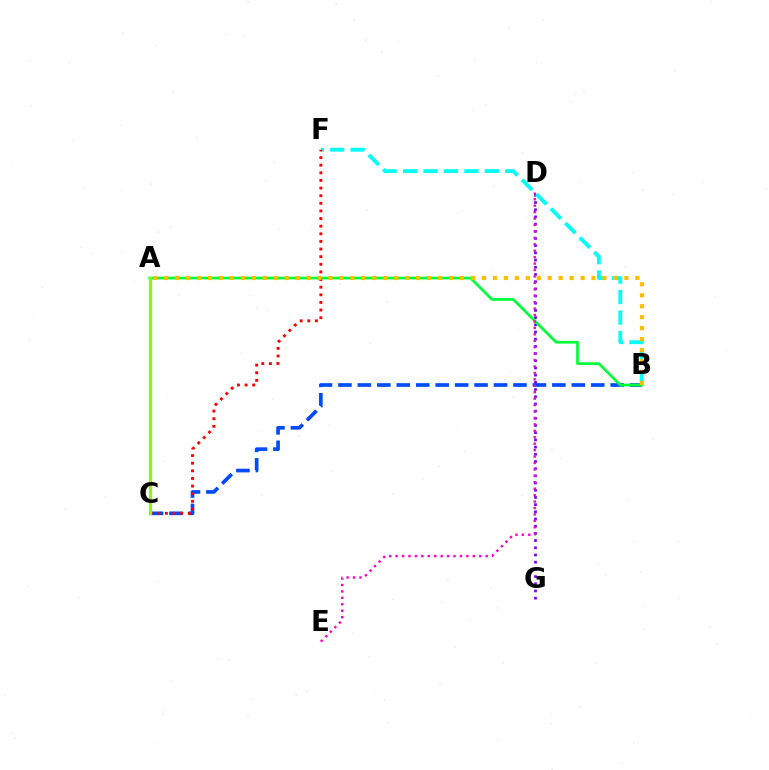{('B', 'C'): [{'color': '#004bff', 'line_style': 'dashed', 'thickness': 2.64}], ('D', 'G'): [{'color': '#7200ff', 'line_style': 'dotted', 'thickness': 1.95}], ('A', 'B'): [{'color': '#00ff39', 'line_style': 'solid', 'thickness': 1.95}, {'color': '#ffbd00', 'line_style': 'dotted', 'thickness': 2.98}], ('B', 'F'): [{'color': '#00fff6', 'line_style': 'dashed', 'thickness': 2.78}], ('C', 'F'): [{'color': '#ff0000', 'line_style': 'dotted', 'thickness': 2.07}], ('D', 'E'): [{'color': '#ff00cf', 'line_style': 'dotted', 'thickness': 1.75}], ('A', 'C'): [{'color': '#84ff00', 'line_style': 'solid', 'thickness': 2.3}]}